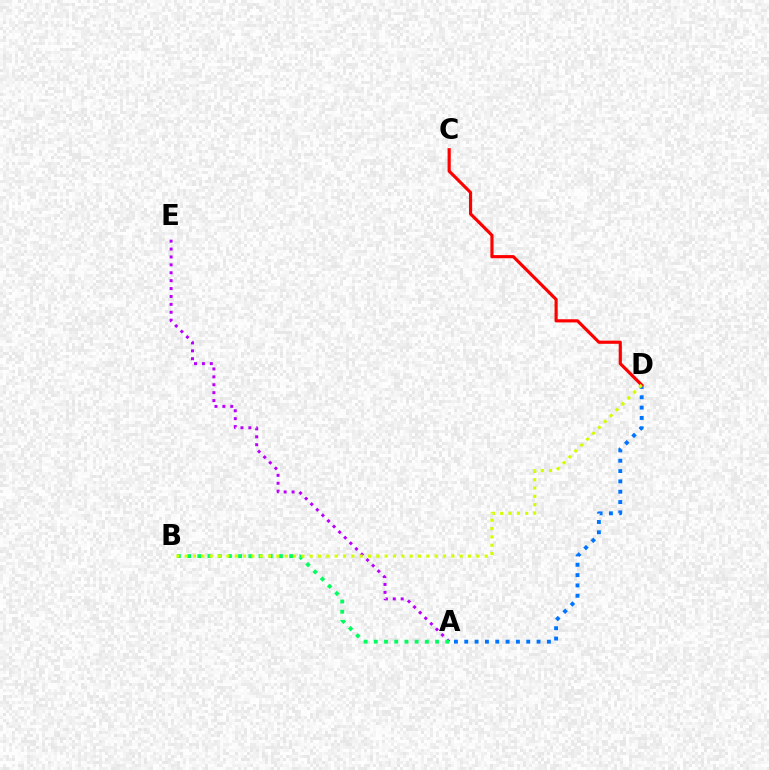{('A', 'E'): [{'color': '#b900ff', 'line_style': 'dotted', 'thickness': 2.15}], ('A', 'D'): [{'color': '#0074ff', 'line_style': 'dotted', 'thickness': 2.81}], ('A', 'B'): [{'color': '#00ff5c', 'line_style': 'dotted', 'thickness': 2.77}], ('C', 'D'): [{'color': '#ff0000', 'line_style': 'solid', 'thickness': 2.28}], ('B', 'D'): [{'color': '#d1ff00', 'line_style': 'dotted', 'thickness': 2.26}]}